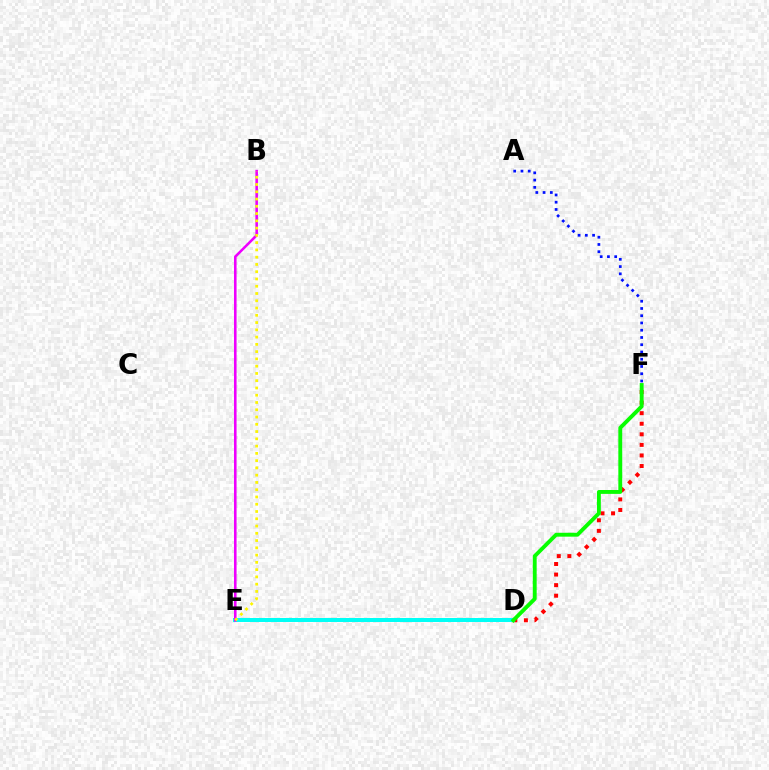{('A', 'F'): [{'color': '#0010ff', 'line_style': 'dotted', 'thickness': 1.97}], ('D', 'F'): [{'color': '#ff0000', 'line_style': 'dotted', 'thickness': 2.87}, {'color': '#08ff00', 'line_style': 'solid', 'thickness': 2.79}], ('D', 'E'): [{'color': '#00fff6', 'line_style': 'solid', 'thickness': 2.87}], ('B', 'E'): [{'color': '#ee00ff', 'line_style': 'solid', 'thickness': 1.86}, {'color': '#fcf500', 'line_style': 'dotted', 'thickness': 1.97}]}